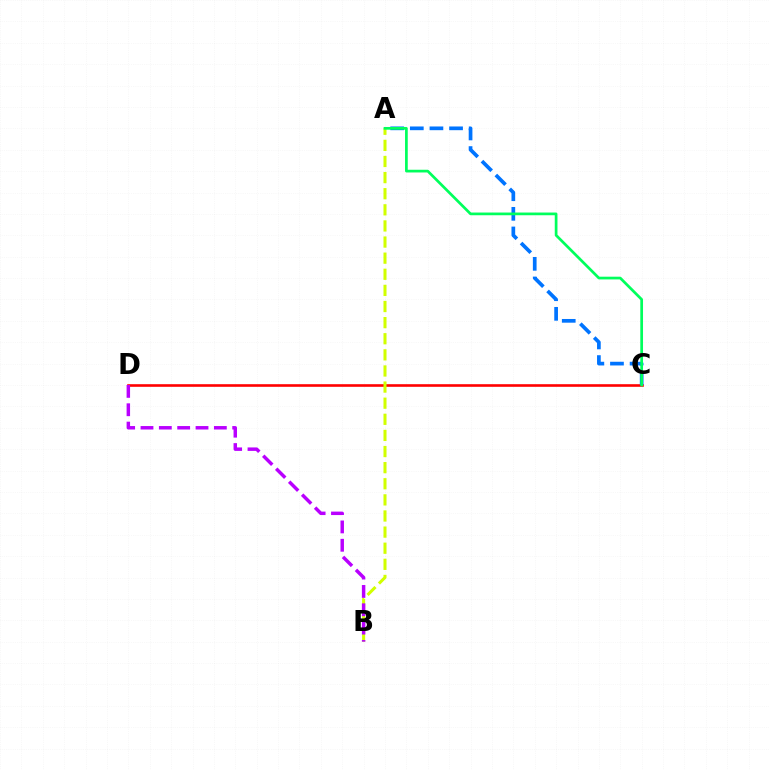{('C', 'D'): [{'color': '#ff0000', 'line_style': 'solid', 'thickness': 1.89}], ('A', 'B'): [{'color': '#d1ff00', 'line_style': 'dashed', 'thickness': 2.19}], ('A', 'C'): [{'color': '#0074ff', 'line_style': 'dashed', 'thickness': 2.67}, {'color': '#00ff5c', 'line_style': 'solid', 'thickness': 1.96}], ('B', 'D'): [{'color': '#b900ff', 'line_style': 'dashed', 'thickness': 2.49}]}